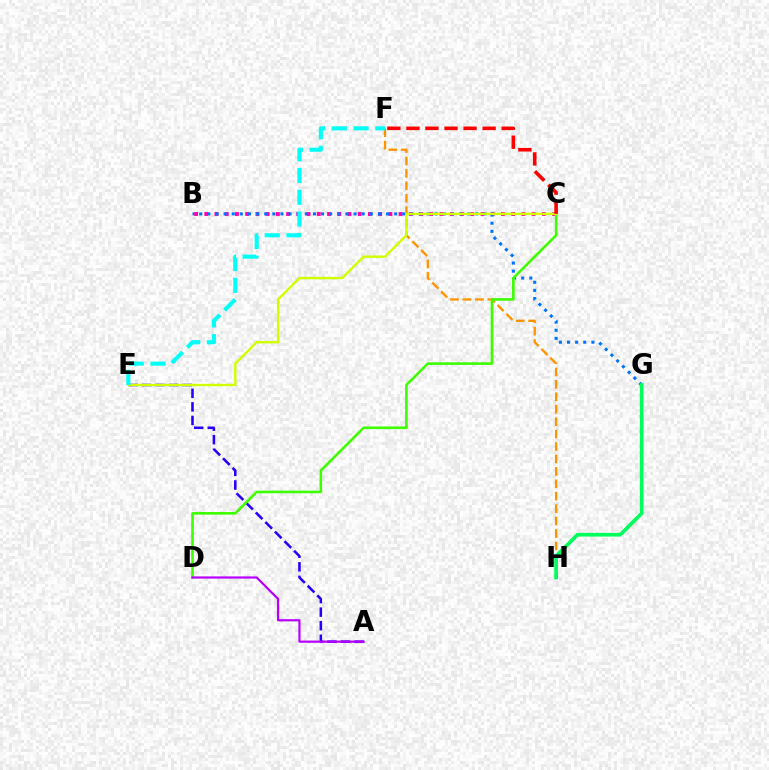{('B', 'C'): [{'color': '#ff00ac', 'line_style': 'dotted', 'thickness': 2.78}], ('A', 'E'): [{'color': '#2500ff', 'line_style': 'dashed', 'thickness': 1.84}], ('F', 'H'): [{'color': '#ff9400', 'line_style': 'dashed', 'thickness': 1.69}], ('B', 'G'): [{'color': '#0074ff', 'line_style': 'dotted', 'thickness': 2.21}], ('C', 'D'): [{'color': '#3dff00', 'line_style': 'solid', 'thickness': 1.88}], ('C', 'E'): [{'color': '#d1ff00', 'line_style': 'solid', 'thickness': 1.72}], ('E', 'F'): [{'color': '#00fff6', 'line_style': 'dashed', 'thickness': 2.95}], ('G', 'H'): [{'color': '#00ff5c', 'line_style': 'solid', 'thickness': 2.67}], ('A', 'D'): [{'color': '#b900ff', 'line_style': 'solid', 'thickness': 1.59}], ('C', 'F'): [{'color': '#ff0000', 'line_style': 'dashed', 'thickness': 2.59}]}